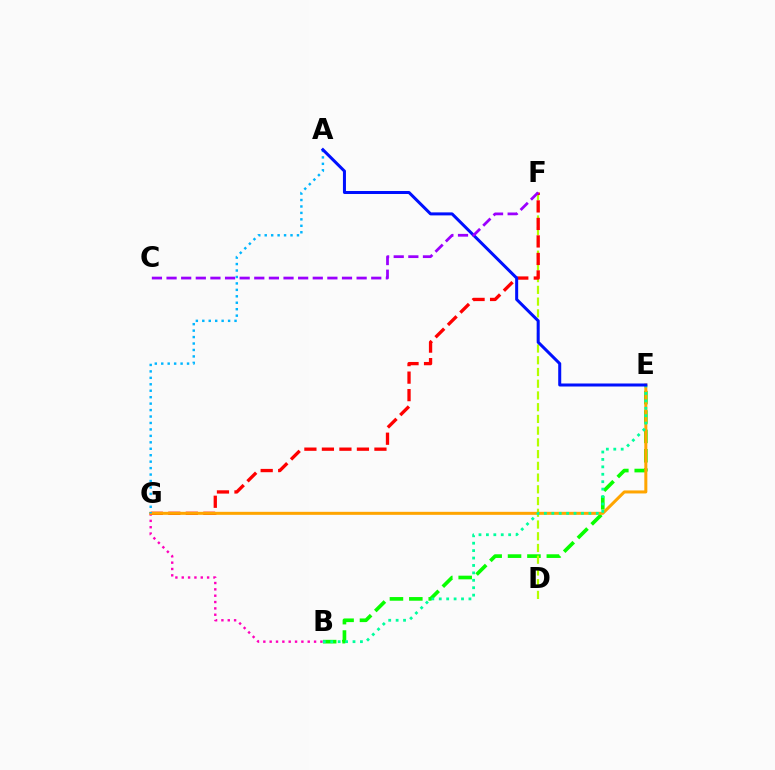{('B', 'E'): [{'color': '#08ff00', 'line_style': 'dashed', 'thickness': 2.63}, {'color': '#00ff9d', 'line_style': 'dotted', 'thickness': 2.02}], ('D', 'F'): [{'color': '#b3ff00', 'line_style': 'dashed', 'thickness': 1.59}], ('B', 'G'): [{'color': '#ff00bd', 'line_style': 'dotted', 'thickness': 1.72}], ('F', 'G'): [{'color': '#ff0000', 'line_style': 'dashed', 'thickness': 2.38}], ('E', 'G'): [{'color': '#ffa500', 'line_style': 'solid', 'thickness': 2.17}], ('A', 'G'): [{'color': '#00b5ff', 'line_style': 'dotted', 'thickness': 1.75}], ('A', 'E'): [{'color': '#0010ff', 'line_style': 'solid', 'thickness': 2.17}], ('C', 'F'): [{'color': '#9b00ff', 'line_style': 'dashed', 'thickness': 1.99}]}